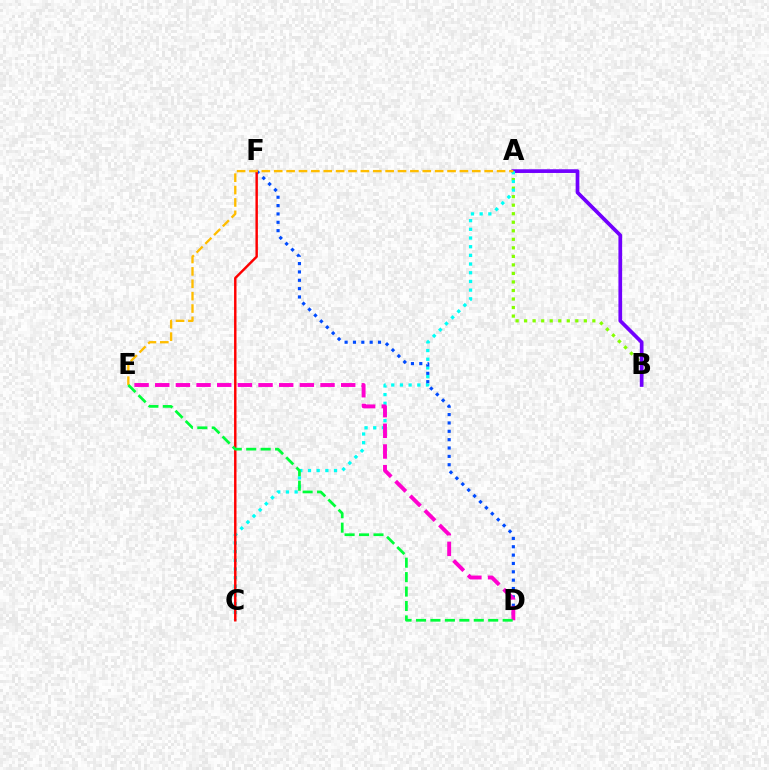{('A', 'B'): [{'color': '#84ff00', 'line_style': 'dotted', 'thickness': 2.32}, {'color': '#7200ff', 'line_style': 'solid', 'thickness': 2.66}], ('A', 'C'): [{'color': '#00fff6', 'line_style': 'dotted', 'thickness': 2.36}], ('D', 'F'): [{'color': '#004bff', 'line_style': 'dotted', 'thickness': 2.27}], ('C', 'F'): [{'color': '#ff0000', 'line_style': 'solid', 'thickness': 1.76}], ('D', 'E'): [{'color': '#ff00cf', 'line_style': 'dashed', 'thickness': 2.81}, {'color': '#00ff39', 'line_style': 'dashed', 'thickness': 1.96}], ('A', 'E'): [{'color': '#ffbd00', 'line_style': 'dashed', 'thickness': 1.68}]}